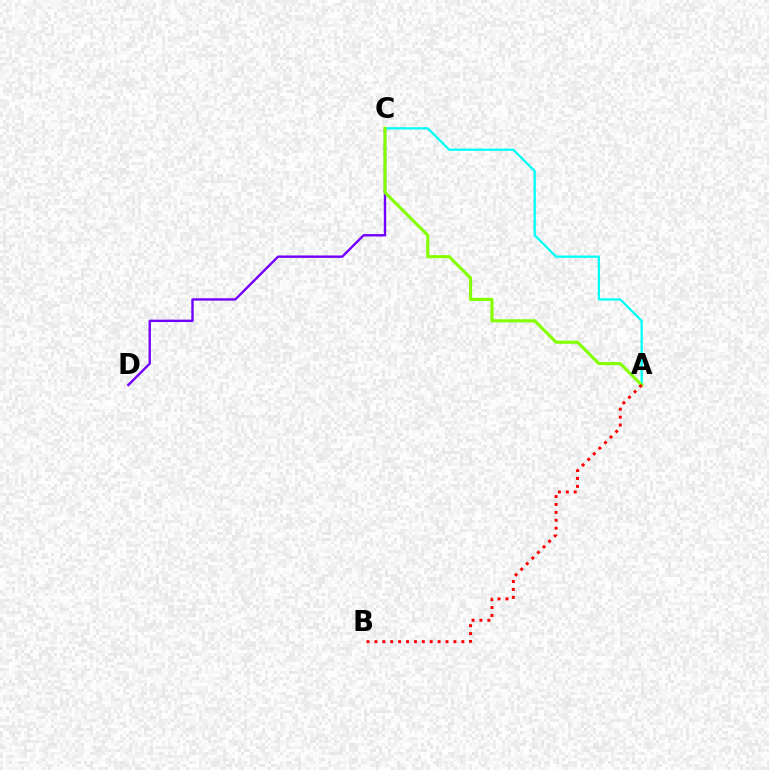{('C', 'D'): [{'color': '#7200ff', 'line_style': 'solid', 'thickness': 1.72}], ('A', 'C'): [{'color': '#00fff6', 'line_style': 'solid', 'thickness': 1.63}, {'color': '#84ff00', 'line_style': 'solid', 'thickness': 2.25}], ('A', 'B'): [{'color': '#ff0000', 'line_style': 'dotted', 'thickness': 2.15}]}